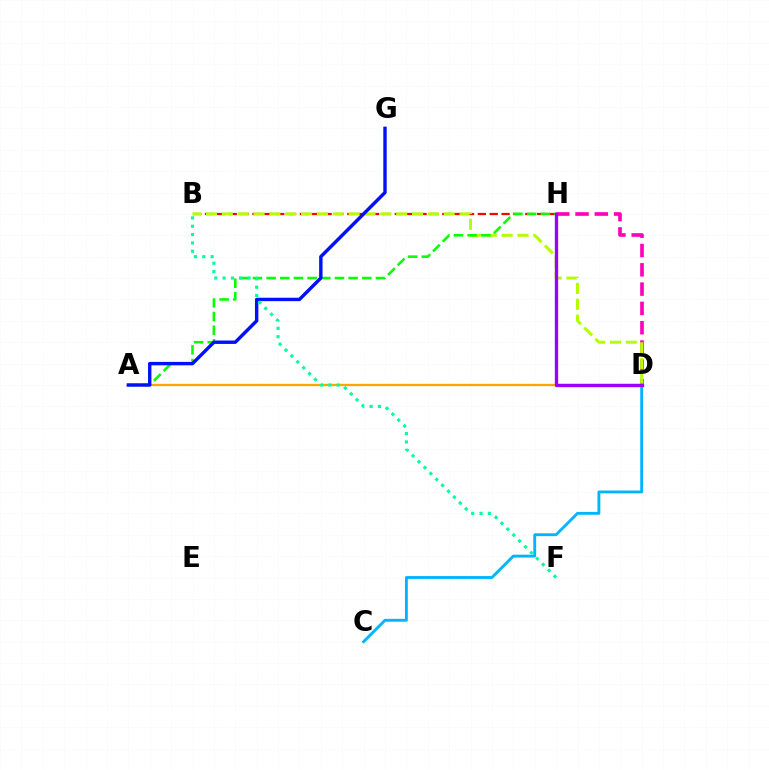{('B', 'H'): [{'color': '#ff0000', 'line_style': 'dashed', 'thickness': 1.61}], ('D', 'H'): [{'color': '#ff00bd', 'line_style': 'dashed', 'thickness': 2.62}, {'color': '#9b00ff', 'line_style': 'solid', 'thickness': 2.41}], ('B', 'D'): [{'color': '#b3ff00', 'line_style': 'dashed', 'thickness': 2.15}], ('A', 'D'): [{'color': '#ffa500', 'line_style': 'solid', 'thickness': 1.66}], ('A', 'H'): [{'color': '#08ff00', 'line_style': 'dashed', 'thickness': 1.86}], ('A', 'G'): [{'color': '#0010ff', 'line_style': 'solid', 'thickness': 2.45}], ('B', 'F'): [{'color': '#00ff9d', 'line_style': 'dotted', 'thickness': 2.27}], ('C', 'D'): [{'color': '#00b5ff', 'line_style': 'solid', 'thickness': 2.06}]}